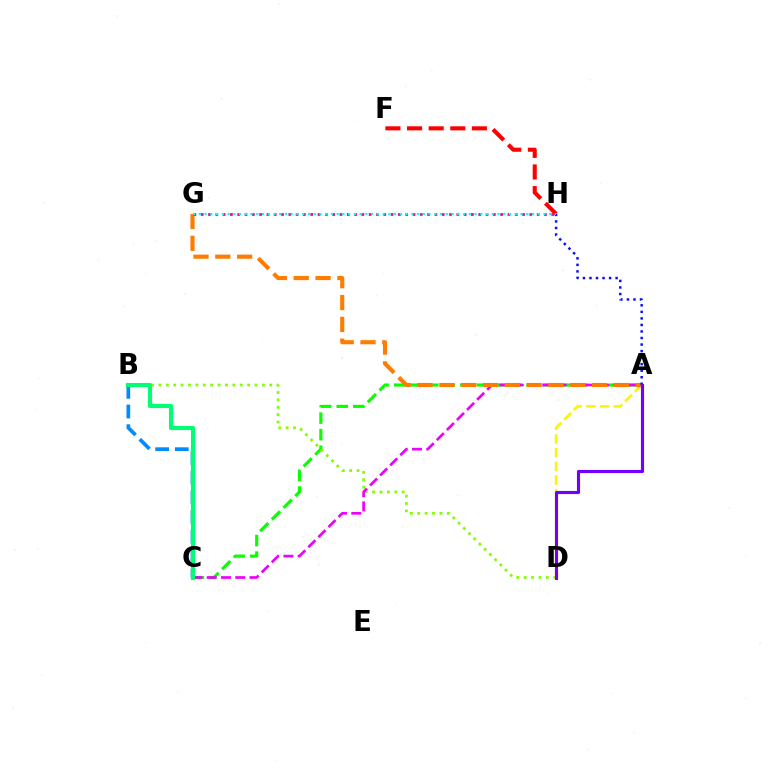{('A', 'C'): [{'color': '#08ff00', 'line_style': 'dashed', 'thickness': 2.25}, {'color': '#ee00ff', 'line_style': 'dashed', 'thickness': 1.94}], ('F', 'H'): [{'color': '#ff0000', 'line_style': 'dashed', 'thickness': 2.94}], ('B', 'D'): [{'color': '#84ff00', 'line_style': 'dotted', 'thickness': 2.01}], ('A', 'D'): [{'color': '#fcf500', 'line_style': 'dashed', 'thickness': 1.86}, {'color': '#7200ff', 'line_style': 'solid', 'thickness': 2.24}], ('B', 'C'): [{'color': '#008cff', 'line_style': 'dashed', 'thickness': 2.67}, {'color': '#00ff74', 'line_style': 'solid', 'thickness': 2.98}], ('A', 'G'): [{'color': '#ff7c00', 'line_style': 'dashed', 'thickness': 2.96}], ('G', 'H'): [{'color': '#ff0094', 'line_style': 'dotted', 'thickness': 1.98}, {'color': '#00fff6', 'line_style': 'dotted', 'thickness': 1.56}], ('A', 'H'): [{'color': '#0010ff', 'line_style': 'dotted', 'thickness': 1.78}]}